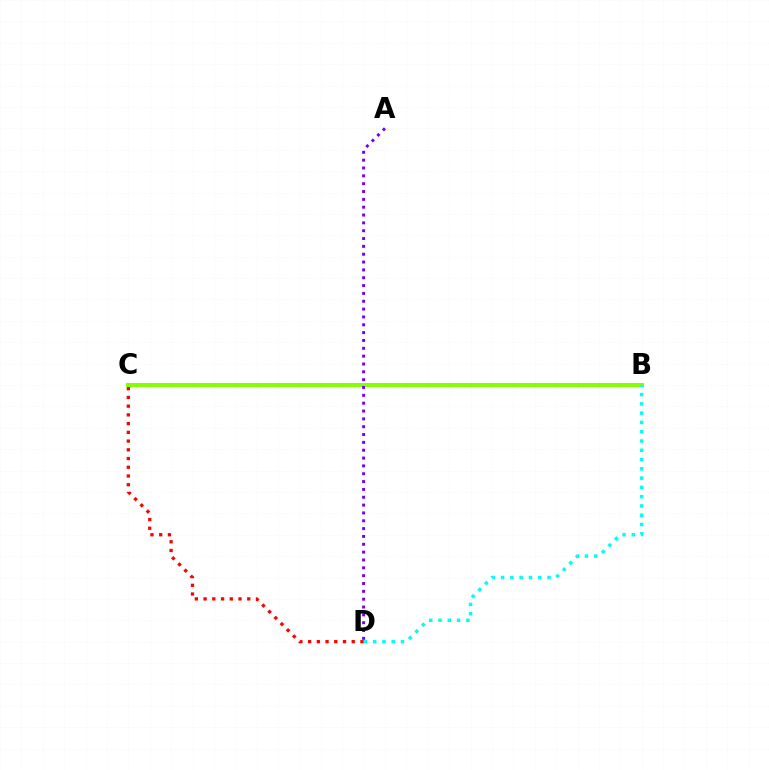{('B', 'C'): [{'color': '#84ff00', 'line_style': 'solid', 'thickness': 2.89}], ('A', 'D'): [{'color': '#7200ff', 'line_style': 'dotted', 'thickness': 2.13}], ('B', 'D'): [{'color': '#00fff6', 'line_style': 'dotted', 'thickness': 2.52}], ('C', 'D'): [{'color': '#ff0000', 'line_style': 'dotted', 'thickness': 2.37}]}